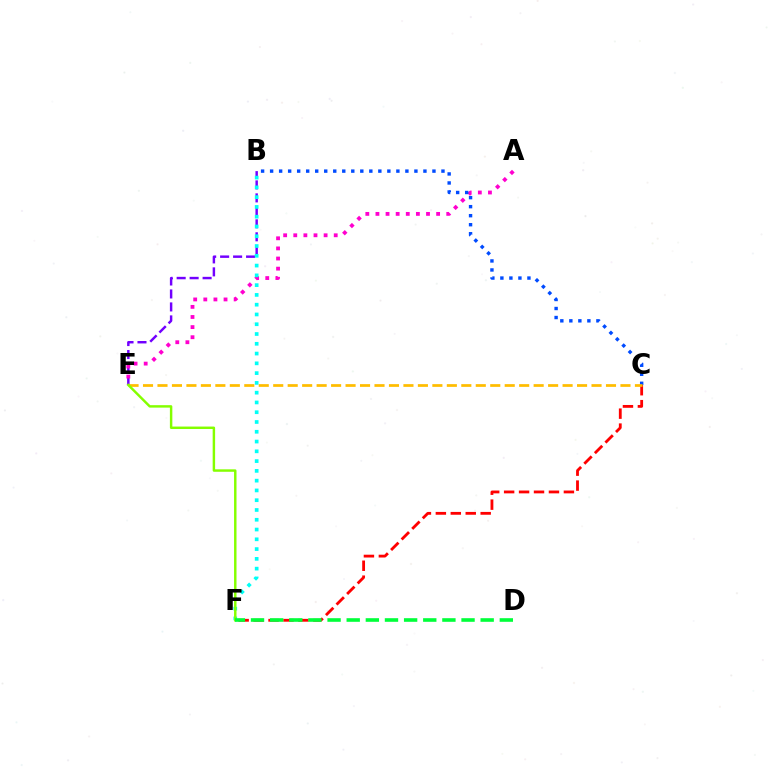{('B', 'E'): [{'color': '#7200ff', 'line_style': 'dashed', 'thickness': 1.76}], ('A', 'E'): [{'color': '#ff00cf', 'line_style': 'dotted', 'thickness': 2.75}], ('B', 'F'): [{'color': '#00fff6', 'line_style': 'dotted', 'thickness': 2.66}], ('B', 'C'): [{'color': '#004bff', 'line_style': 'dotted', 'thickness': 2.45}], ('C', 'F'): [{'color': '#ff0000', 'line_style': 'dashed', 'thickness': 2.03}], ('C', 'E'): [{'color': '#ffbd00', 'line_style': 'dashed', 'thickness': 1.97}], ('E', 'F'): [{'color': '#84ff00', 'line_style': 'solid', 'thickness': 1.76}], ('D', 'F'): [{'color': '#00ff39', 'line_style': 'dashed', 'thickness': 2.6}]}